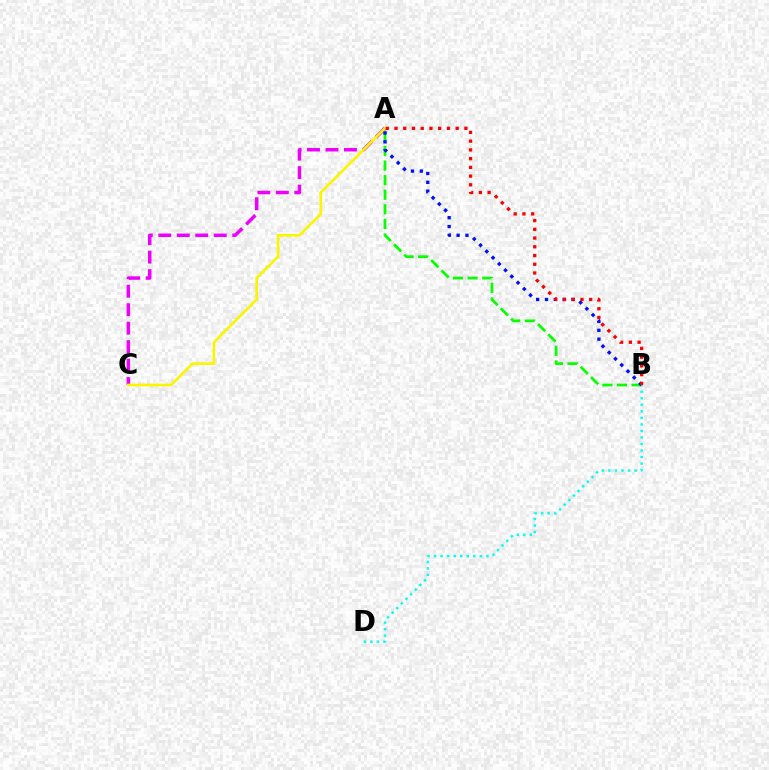{('A', 'C'): [{'color': '#ee00ff', 'line_style': 'dashed', 'thickness': 2.51}, {'color': '#fcf500', 'line_style': 'solid', 'thickness': 1.91}], ('A', 'B'): [{'color': '#08ff00', 'line_style': 'dashed', 'thickness': 1.98}, {'color': '#0010ff', 'line_style': 'dotted', 'thickness': 2.4}, {'color': '#ff0000', 'line_style': 'dotted', 'thickness': 2.37}], ('B', 'D'): [{'color': '#00fff6', 'line_style': 'dotted', 'thickness': 1.78}]}